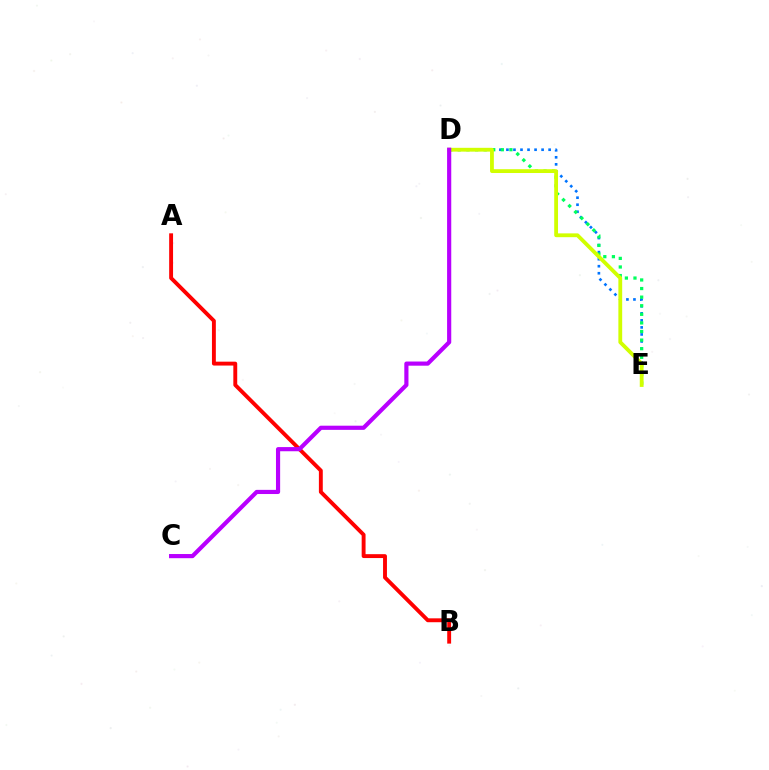{('D', 'E'): [{'color': '#0074ff', 'line_style': 'dotted', 'thickness': 1.91}, {'color': '#00ff5c', 'line_style': 'dotted', 'thickness': 2.33}, {'color': '#d1ff00', 'line_style': 'solid', 'thickness': 2.74}], ('A', 'B'): [{'color': '#ff0000', 'line_style': 'solid', 'thickness': 2.8}], ('C', 'D'): [{'color': '#b900ff', 'line_style': 'solid', 'thickness': 3.0}]}